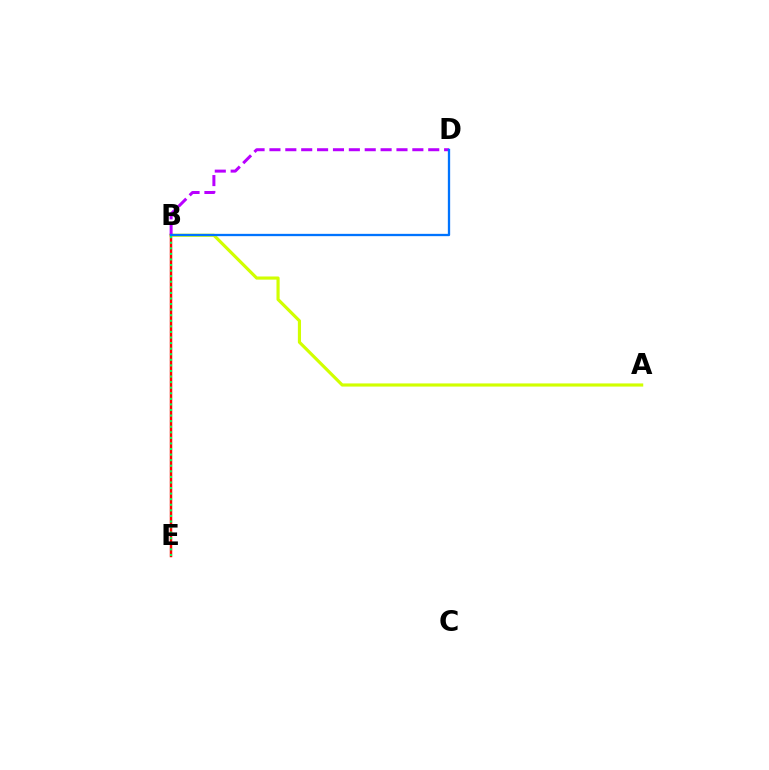{('B', 'E'): [{'color': '#ff0000', 'line_style': 'solid', 'thickness': 1.78}, {'color': '#00ff5c', 'line_style': 'dotted', 'thickness': 1.51}], ('A', 'B'): [{'color': '#d1ff00', 'line_style': 'solid', 'thickness': 2.27}], ('B', 'D'): [{'color': '#b900ff', 'line_style': 'dashed', 'thickness': 2.16}, {'color': '#0074ff', 'line_style': 'solid', 'thickness': 1.66}]}